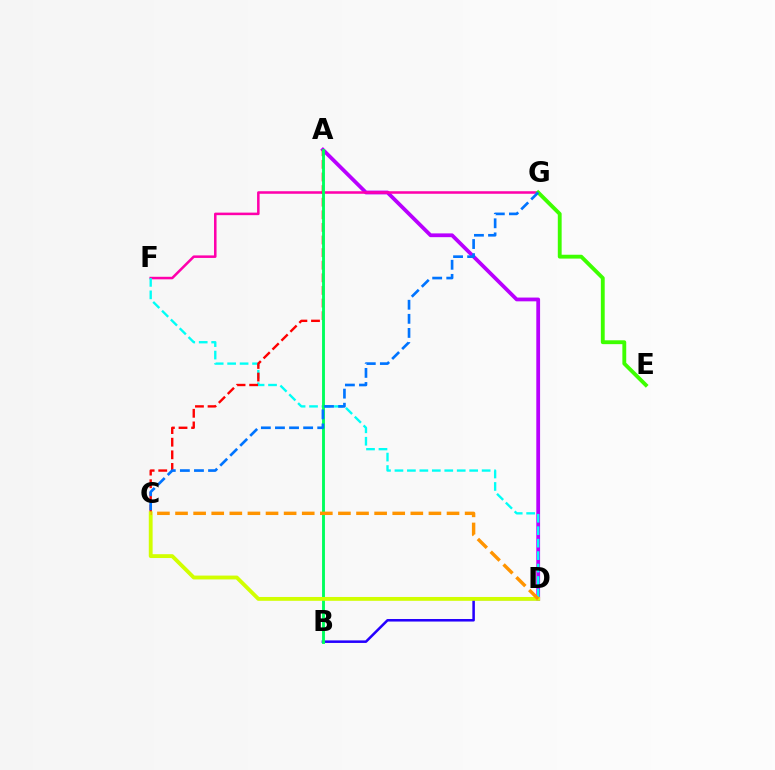{('A', 'D'): [{'color': '#b900ff', 'line_style': 'solid', 'thickness': 2.72}], ('F', 'G'): [{'color': '#ff00ac', 'line_style': 'solid', 'thickness': 1.83}], ('B', 'D'): [{'color': '#2500ff', 'line_style': 'solid', 'thickness': 1.83}], ('D', 'F'): [{'color': '#00fff6', 'line_style': 'dashed', 'thickness': 1.69}], ('E', 'G'): [{'color': '#3dff00', 'line_style': 'solid', 'thickness': 2.77}], ('A', 'C'): [{'color': '#ff0000', 'line_style': 'dashed', 'thickness': 1.71}], ('A', 'B'): [{'color': '#00ff5c', 'line_style': 'solid', 'thickness': 2.07}], ('C', 'G'): [{'color': '#0074ff', 'line_style': 'dashed', 'thickness': 1.91}], ('C', 'D'): [{'color': '#d1ff00', 'line_style': 'solid', 'thickness': 2.77}, {'color': '#ff9400', 'line_style': 'dashed', 'thickness': 2.46}]}